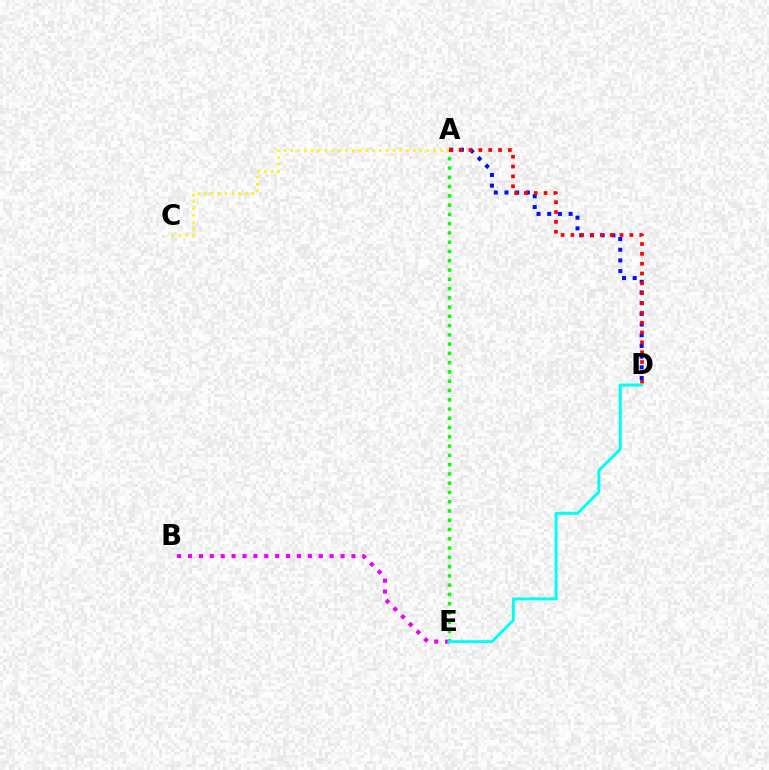{('A', 'C'): [{'color': '#fcf500', 'line_style': 'dotted', 'thickness': 1.85}], ('B', 'E'): [{'color': '#ee00ff', 'line_style': 'dotted', 'thickness': 2.96}], ('A', 'D'): [{'color': '#0010ff', 'line_style': 'dotted', 'thickness': 2.9}, {'color': '#ff0000', 'line_style': 'dotted', 'thickness': 2.67}], ('A', 'E'): [{'color': '#08ff00', 'line_style': 'dotted', 'thickness': 2.52}], ('D', 'E'): [{'color': '#00fff6', 'line_style': 'solid', 'thickness': 2.14}]}